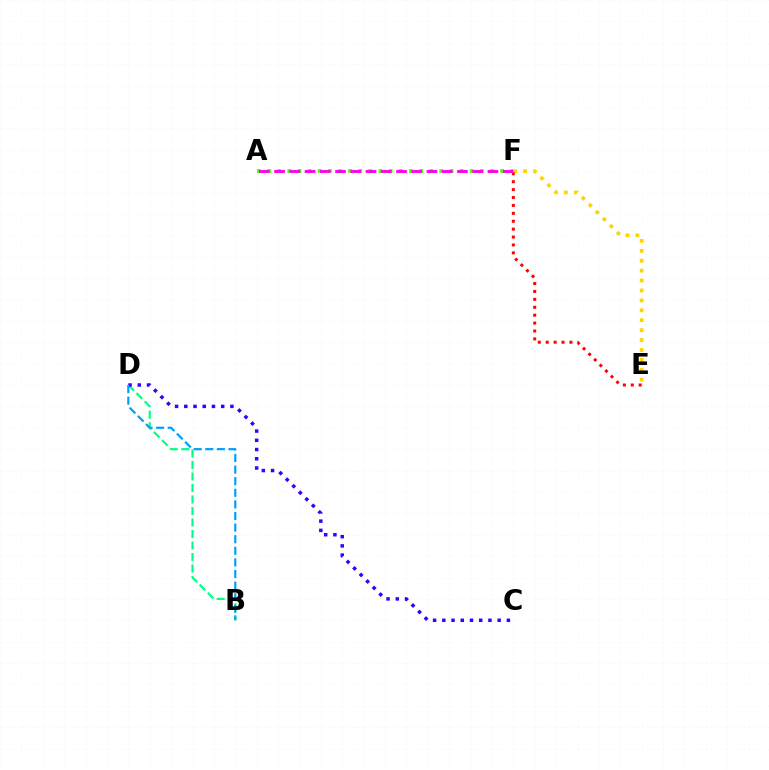{('B', 'D'): [{'color': '#00ff86', 'line_style': 'dashed', 'thickness': 1.56}, {'color': '#009eff', 'line_style': 'dashed', 'thickness': 1.58}], ('A', 'F'): [{'color': '#4fff00', 'line_style': 'dotted', 'thickness': 2.75}, {'color': '#ff00ed', 'line_style': 'dashed', 'thickness': 2.07}], ('E', 'F'): [{'color': '#ffd500', 'line_style': 'dotted', 'thickness': 2.69}, {'color': '#ff0000', 'line_style': 'dotted', 'thickness': 2.15}], ('C', 'D'): [{'color': '#3700ff', 'line_style': 'dotted', 'thickness': 2.51}]}